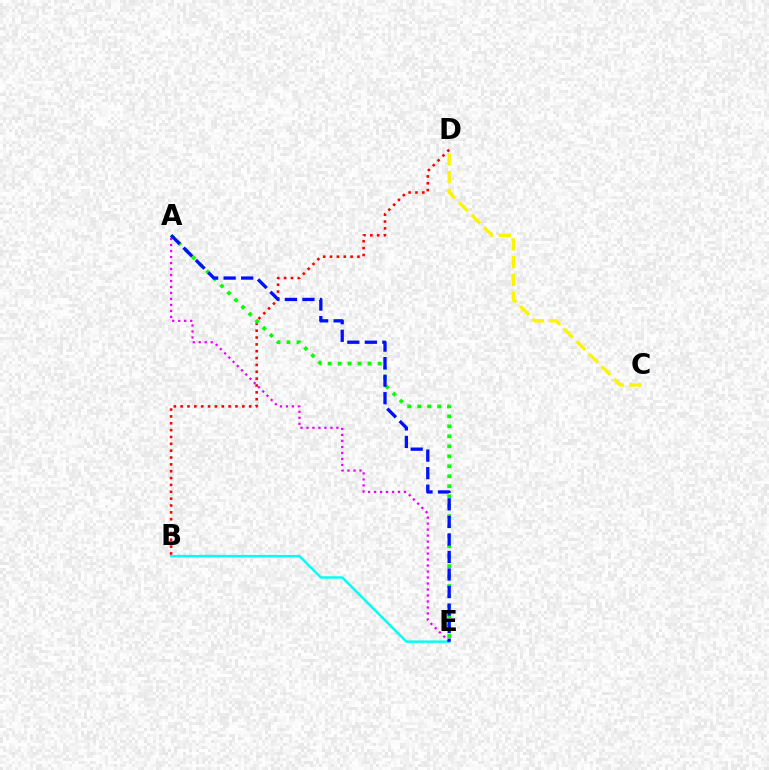{('C', 'D'): [{'color': '#fcf500', 'line_style': 'dashed', 'thickness': 2.41}], ('B', 'E'): [{'color': '#00fff6', 'line_style': 'solid', 'thickness': 1.77}], ('B', 'D'): [{'color': '#ff0000', 'line_style': 'dotted', 'thickness': 1.86}], ('A', 'E'): [{'color': '#08ff00', 'line_style': 'dotted', 'thickness': 2.71}, {'color': '#ee00ff', 'line_style': 'dotted', 'thickness': 1.63}, {'color': '#0010ff', 'line_style': 'dashed', 'thickness': 2.38}]}